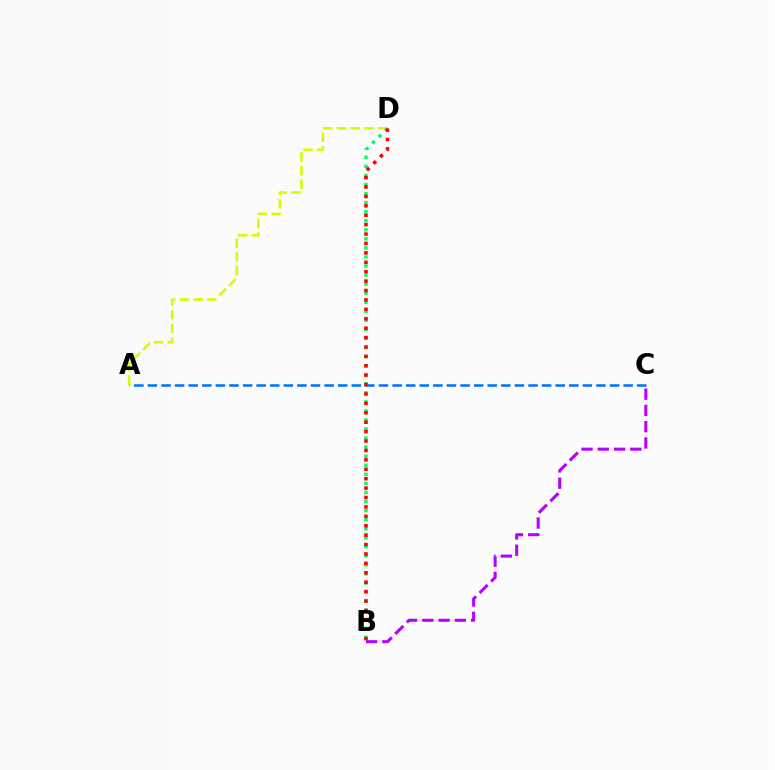{('A', 'D'): [{'color': '#d1ff00', 'line_style': 'dashed', 'thickness': 1.86}], ('A', 'C'): [{'color': '#0074ff', 'line_style': 'dashed', 'thickness': 1.85}], ('B', 'D'): [{'color': '#00ff5c', 'line_style': 'dotted', 'thickness': 2.46}, {'color': '#ff0000', 'line_style': 'dotted', 'thickness': 2.56}], ('B', 'C'): [{'color': '#b900ff', 'line_style': 'dashed', 'thickness': 2.21}]}